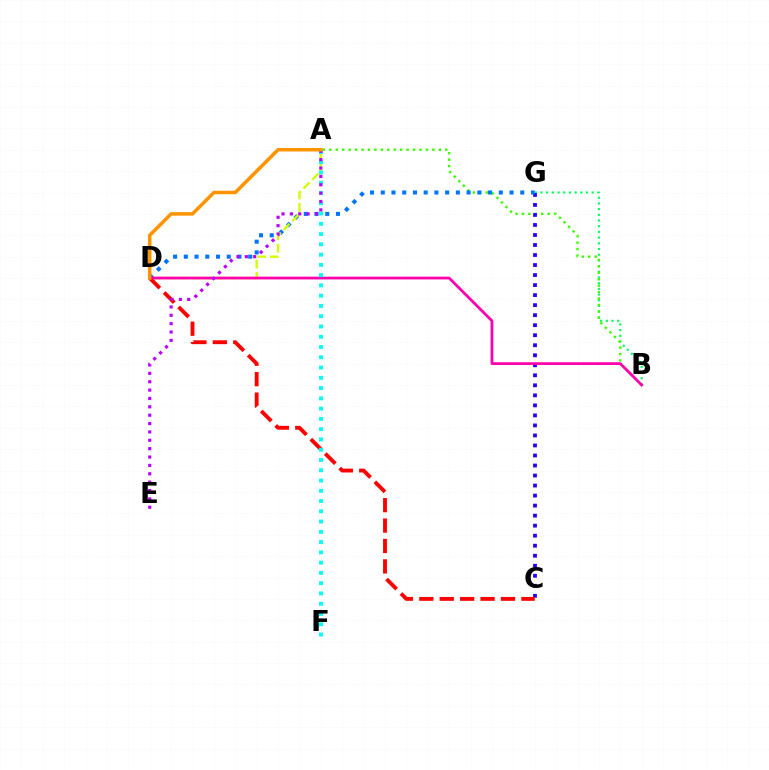{('B', 'G'): [{'color': '#00ff5c', 'line_style': 'dotted', 'thickness': 1.55}], ('A', 'B'): [{'color': '#3dff00', 'line_style': 'dotted', 'thickness': 1.75}], ('C', 'G'): [{'color': '#2500ff', 'line_style': 'dotted', 'thickness': 2.72}], ('D', 'G'): [{'color': '#0074ff', 'line_style': 'dotted', 'thickness': 2.92}], ('A', 'D'): [{'color': '#d1ff00', 'line_style': 'dashed', 'thickness': 1.69}, {'color': '#ff9400', 'line_style': 'solid', 'thickness': 2.54}], ('C', 'D'): [{'color': '#ff0000', 'line_style': 'dashed', 'thickness': 2.77}], ('B', 'D'): [{'color': '#ff00ac', 'line_style': 'solid', 'thickness': 1.98}], ('A', 'F'): [{'color': '#00fff6', 'line_style': 'dotted', 'thickness': 2.79}], ('A', 'E'): [{'color': '#b900ff', 'line_style': 'dotted', 'thickness': 2.27}]}